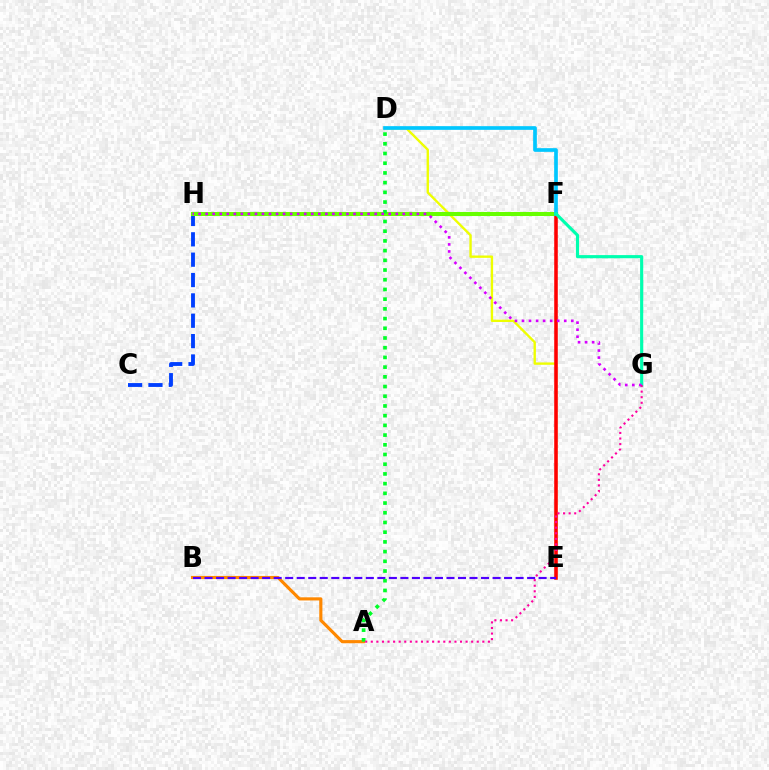{('C', 'H'): [{'color': '#003fff', 'line_style': 'dashed', 'thickness': 2.77}], ('A', 'B'): [{'color': '#ff8800', 'line_style': 'solid', 'thickness': 2.26}], ('D', 'E'): [{'color': '#eeff00', 'line_style': 'solid', 'thickness': 1.7}], ('E', 'F'): [{'color': '#ff0000', 'line_style': 'solid', 'thickness': 2.56}], ('F', 'H'): [{'color': '#66ff00', 'line_style': 'solid', 'thickness': 2.91}], ('B', 'E'): [{'color': '#4f00ff', 'line_style': 'dashed', 'thickness': 1.57}], ('D', 'F'): [{'color': '#00c7ff', 'line_style': 'solid', 'thickness': 2.66}], ('A', 'D'): [{'color': '#00ff27', 'line_style': 'dotted', 'thickness': 2.64}], ('F', 'G'): [{'color': '#00ffaf', 'line_style': 'solid', 'thickness': 2.25}], ('G', 'H'): [{'color': '#d600ff', 'line_style': 'dotted', 'thickness': 1.91}], ('A', 'G'): [{'color': '#ff00a0', 'line_style': 'dotted', 'thickness': 1.52}]}